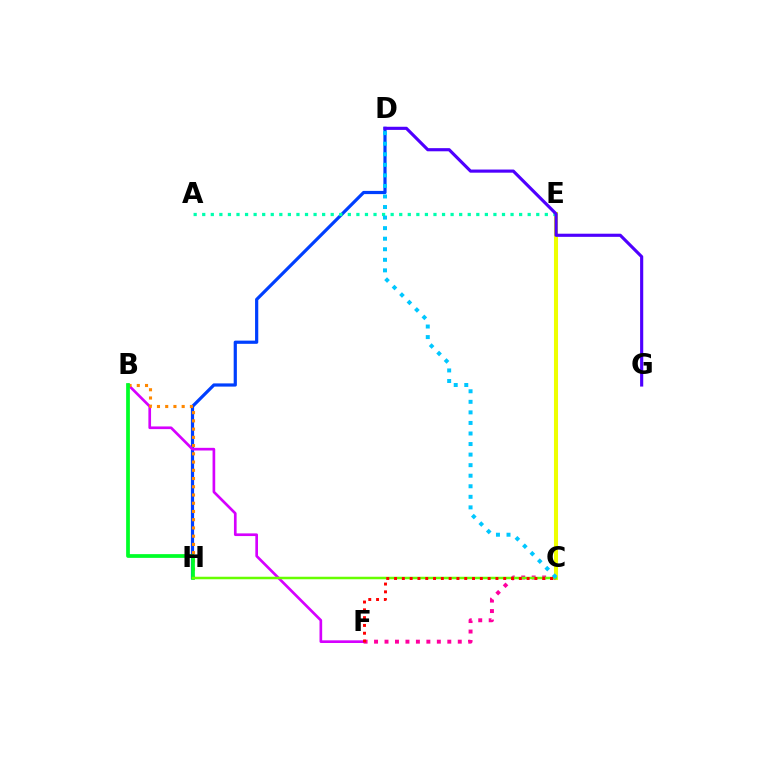{('D', 'H'): [{'color': '#003fff', 'line_style': 'solid', 'thickness': 2.31}], ('C', 'E'): [{'color': '#eeff00', 'line_style': 'solid', 'thickness': 2.92}], ('C', 'F'): [{'color': '#ff00a0', 'line_style': 'dotted', 'thickness': 2.84}, {'color': '#ff0000', 'line_style': 'dotted', 'thickness': 2.12}], ('A', 'E'): [{'color': '#00ffaf', 'line_style': 'dotted', 'thickness': 2.33}], ('B', 'F'): [{'color': '#d600ff', 'line_style': 'solid', 'thickness': 1.92}], ('B', 'H'): [{'color': '#ff8800', 'line_style': 'dotted', 'thickness': 2.24}, {'color': '#00ff27', 'line_style': 'solid', 'thickness': 2.69}], ('C', 'H'): [{'color': '#66ff00', 'line_style': 'solid', 'thickness': 1.8}], ('D', 'G'): [{'color': '#4f00ff', 'line_style': 'solid', 'thickness': 2.26}], ('C', 'D'): [{'color': '#00c7ff', 'line_style': 'dotted', 'thickness': 2.87}]}